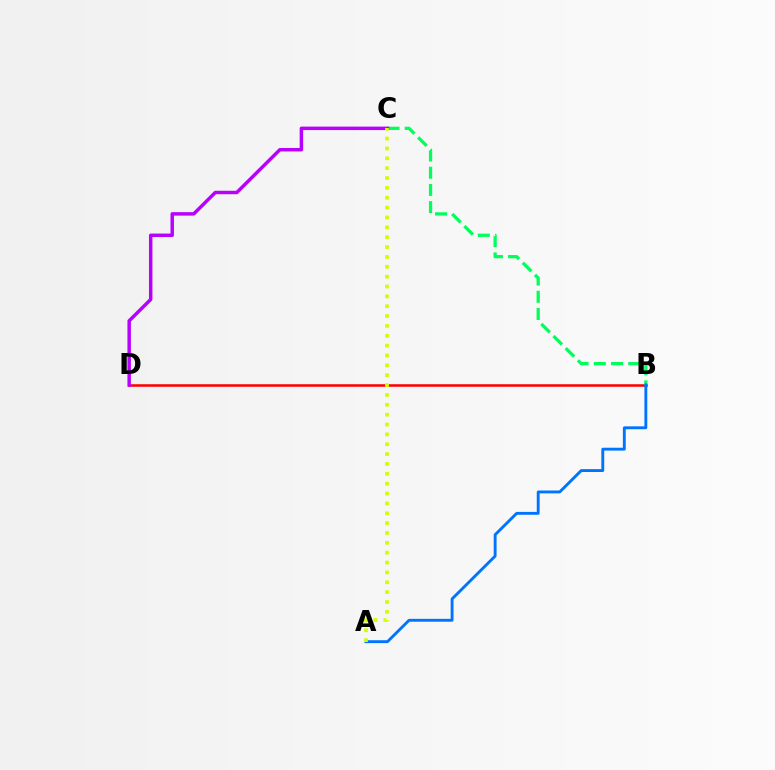{('B', 'D'): [{'color': '#ff0000', 'line_style': 'solid', 'thickness': 1.84}], ('B', 'C'): [{'color': '#00ff5c', 'line_style': 'dashed', 'thickness': 2.34}], ('A', 'B'): [{'color': '#0074ff', 'line_style': 'solid', 'thickness': 2.07}], ('C', 'D'): [{'color': '#b900ff', 'line_style': 'solid', 'thickness': 2.49}], ('A', 'C'): [{'color': '#d1ff00', 'line_style': 'dotted', 'thickness': 2.68}]}